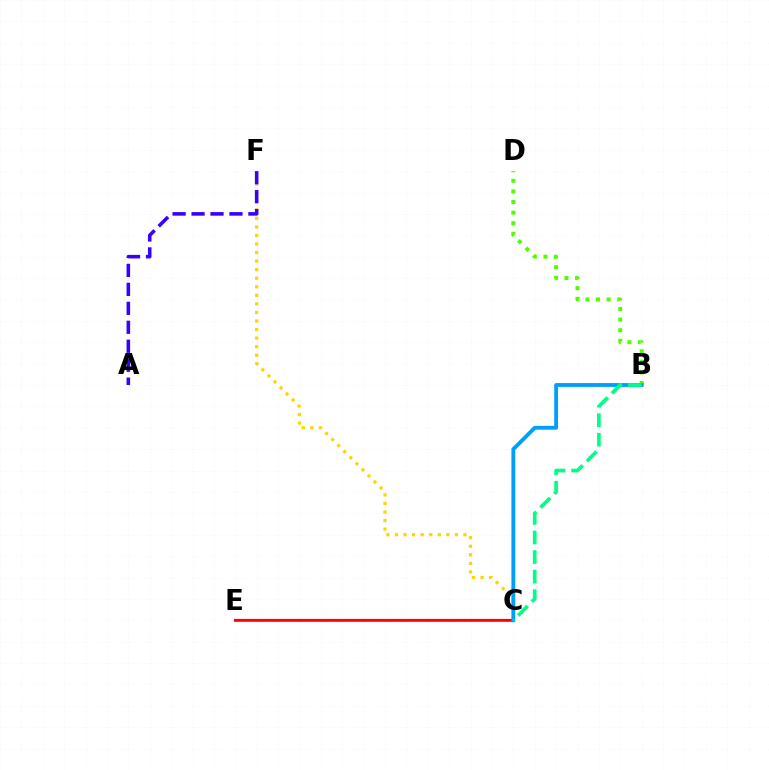{('C', 'F'): [{'color': '#ffd500', 'line_style': 'dotted', 'thickness': 2.32}], ('B', 'D'): [{'color': '#4fff00', 'line_style': 'dotted', 'thickness': 2.88}], ('C', 'E'): [{'color': '#ff00ed', 'line_style': 'solid', 'thickness': 2.06}, {'color': '#ff0000', 'line_style': 'solid', 'thickness': 1.58}], ('B', 'C'): [{'color': '#009eff', 'line_style': 'solid', 'thickness': 2.77}, {'color': '#00ff86', 'line_style': 'dashed', 'thickness': 2.66}], ('A', 'F'): [{'color': '#3700ff', 'line_style': 'dashed', 'thickness': 2.57}]}